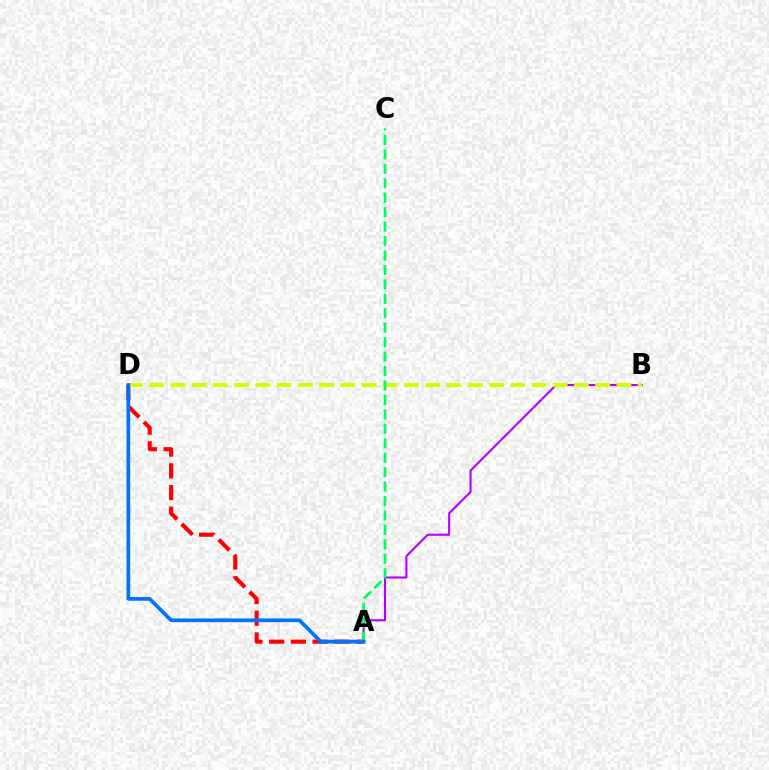{('A', 'B'): [{'color': '#b900ff', 'line_style': 'solid', 'thickness': 1.51}], ('A', 'D'): [{'color': '#ff0000', 'line_style': 'dashed', 'thickness': 2.95}, {'color': '#0074ff', 'line_style': 'solid', 'thickness': 2.68}], ('B', 'D'): [{'color': '#d1ff00', 'line_style': 'dashed', 'thickness': 2.89}], ('A', 'C'): [{'color': '#00ff5c', 'line_style': 'dashed', 'thickness': 1.96}]}